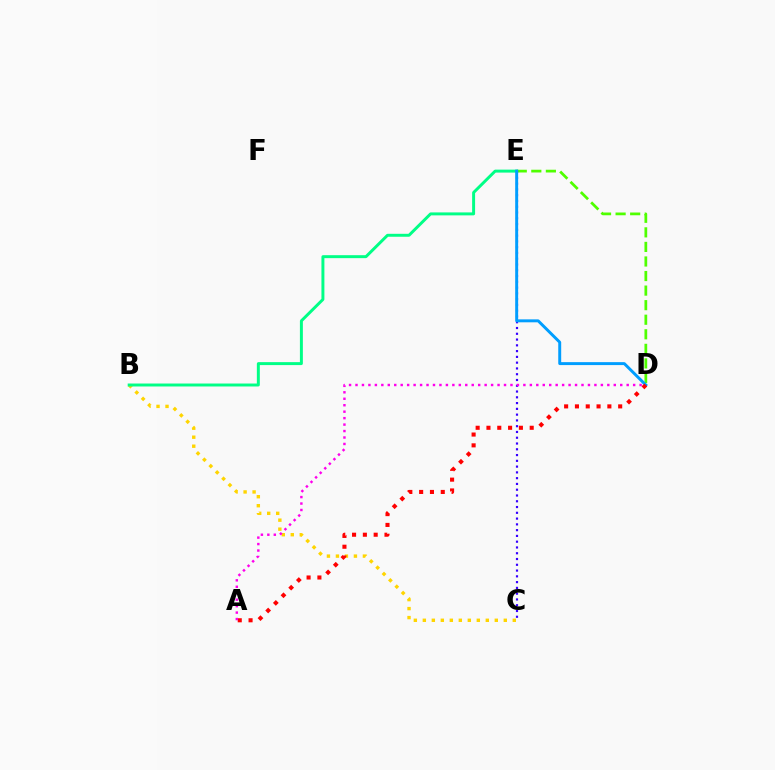{('B', 'C'): [{'color': '#ffd500', 'line_style': 'dotted', 'thickness': 2.44}], ('B', 'E'): [{'color': '#00ff86', 'line_style': 'solid', 'thickness': 2.13}], ('D', 'E'): [{'color': '#4fff00', 'line_style': 'dashed', 'thickness': 1.98}, {'color': '#009eff', 'line_style': 'solid', 'thickness': 2.12}], ('C', 'E'): [{'color': '#3700ff', 'line_style': 'dotted', 'thickness': 1.57}], ('A', 'D'): [{'color': '#ff0000', 'line_style': 'dotted', 'thickness': 2.94}, {'color': '#ff00ed', 'line_style': 'dotted', 'thickness': 1.75}]}